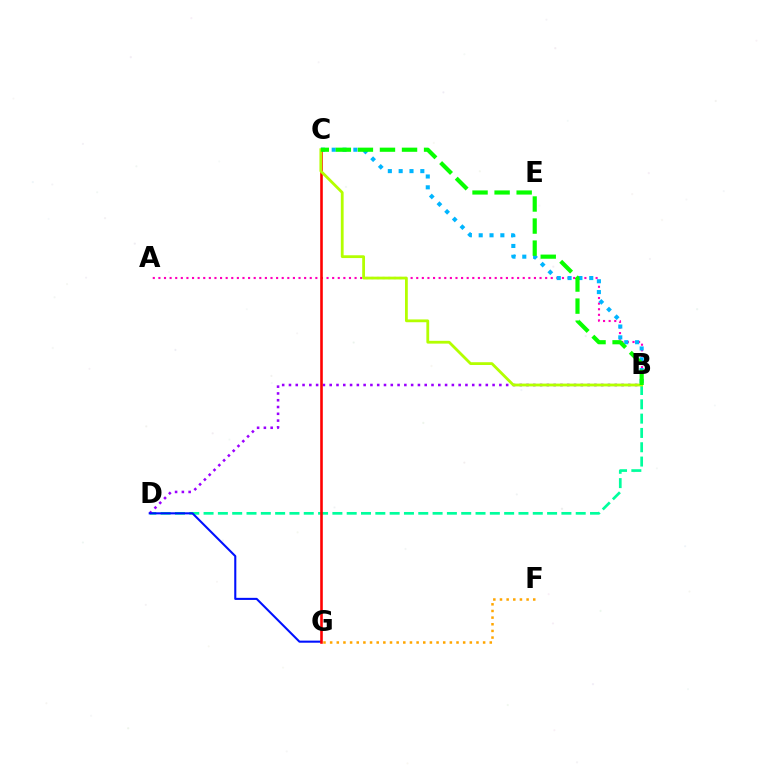{('A', 'B'): [{'color': '#ff00bd', 'line_style': 'dotted', 'thickness': 1.52}], ('F', 'G'): [{'color': '#ffa500', 'line_style': 'dotted', 'thickness': 1.81}], ('B', 'C'): [{'color': '#00b5ff', 'line_style': 'dotted', 'thickness': 2.94}, {'color': '#b3ff00', 'line_style': 'solid', 'thickness': 2.01}, {'color': '#08ff00', 'line_style': 'dashed', 'thickness': 3.0}], ('B', 'D'): [{'color': '#00ff9d', 'line_style': 'dashed', 'thickness': 1.94}, {'color': '#9b00ff', 'line_style': 'dotted', 'thickness': 1.84}], ('D', 'G'): [{'color': '#0010ff', 'line_style': 'solid', 'thickness': 1.5}], ('C', 'G'): [{'color': '#ff0000', 'line_style': 'solid', 'thickness': 1.86}]}